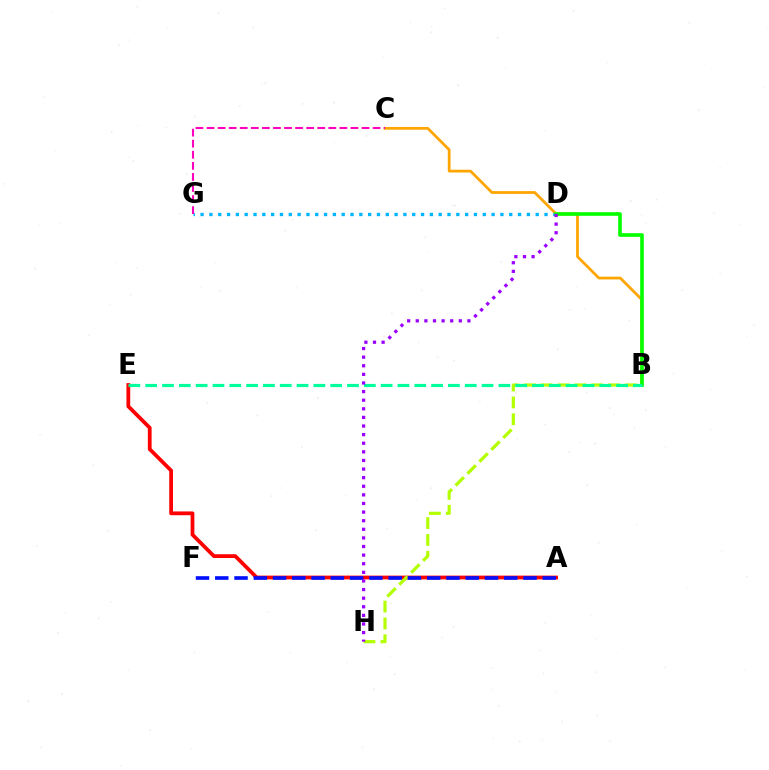{('B', 'C'): [{'color': '#ffa500', 'line_style': 'solid', 'thickness': 1.99}], ('D', 'G'): [{'color': '#00b5ff', 'line_style': 'dotted', 'thickness': 2.4}], ('A', 'E'): [{'color': '#ff0000', 'line_style': 'solid', 'thickness': 2.72}], ('B', 'H'): [{'color': '#b3ff00', 'line_style': 'dashed', 'thickness': 2.29}], ('A', 'F'): [{'color': '#0010ff', 'line_style': 'dashed', 'thickness': 2.62}], ('B', 'D'): [{'color': '#08ff00', 'line_style': 'solid', 'thickness': 2.63}], ('B', 'E'): [{'color': '#00ff9d', 'line_style': 'dashed', 'thickness': 2.28}], ('C', 'G'): [{'color': '#ff00bd', 'line_style': 'dashed', 'thickness': 1.5}], ('D', 'H'): [{'color': '#9b00ff', 'line_style': 'dotted', 'thickness': 2.34}]}